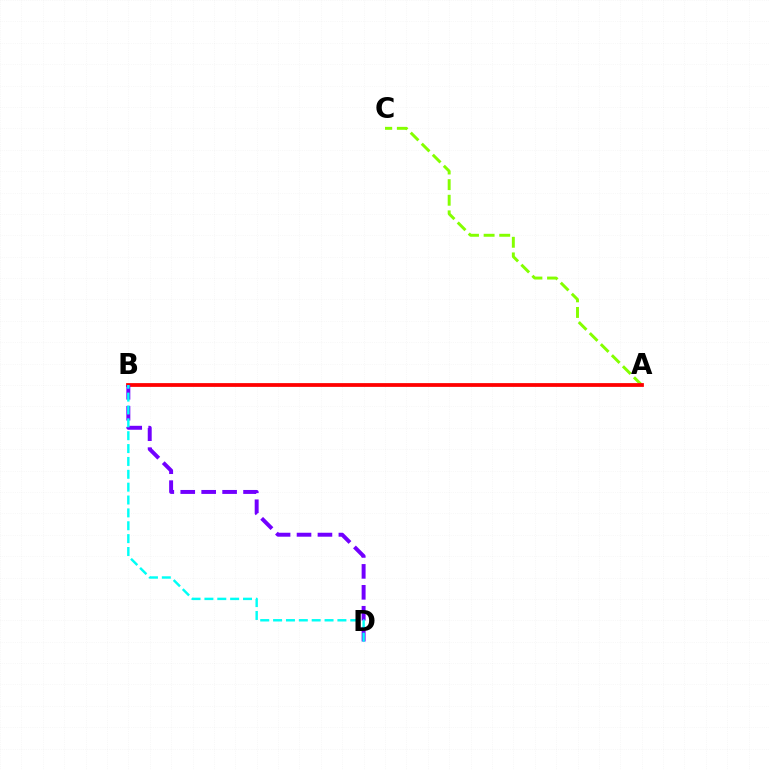{('A', 'C'): [{'color': '#84ff00', 'line_style': 'dashed', 'thickness': 2.12}], ('A', 'B'): [{'color': '#ff0000', 'line_style': 'solid', 'thickness': 2.71}], ('B', 'D'): [{'color': '#7200ff', 'line_style': 'dashed', 'thickness': 2.84}, {'color': '#00fff6', 'line_style': 'dashed', 'thickness': 1.75}]}